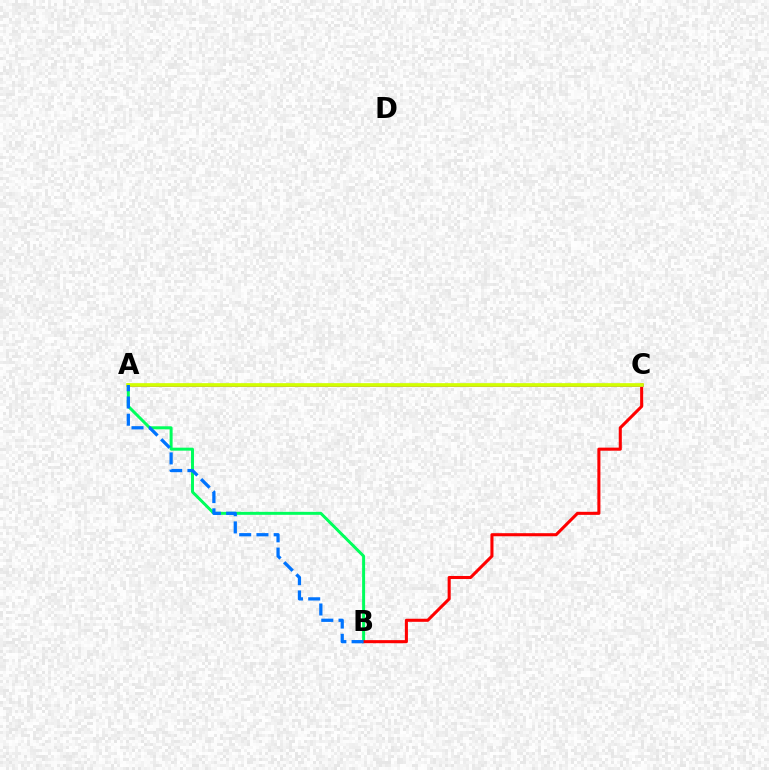{('A', 'B'): [{'color': '#00ff5c', 'line_style': 'solid', 'thickness': 2.15}, {'color': '#0074ff', 'line_style': 'dashed', 'thickness': 2.34}], ('B', 'C'): [{'color': '#ff0000', 'line_style': 'solid', 'thickness': 2.21}], ('A', 'C'): [{'color': '#b900ff', 'line_style': 'solid', 'thickness': 2.03}, {'color': '#d1ff00', 'line_style': 'solid', 'thickness': 2.66}]}